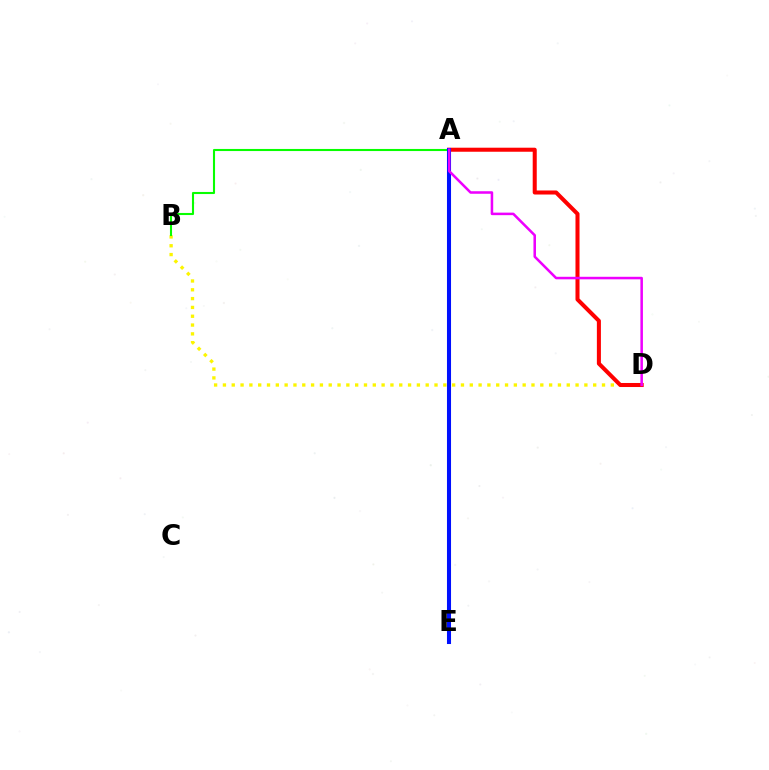{('B', 'D'): [{'color': '#fcf500', 'line_style': 'dotted', 'thickness': 2.4}], ('A', 'E'): [{'color': '#00fff6', 'line_style': 'dashed', 'thickness': 1.59}, {'color': '#0010ff', 'line_style': 'solid', 'thickness': 2.93}], ('A', 'B'): [{'color': '#08ff00', 'line_style': 'solid', 'thickness': 1.5}], ('A', 'D'): [{'color': '#ff0000', 'line_style': 'solid', 'thickness': 2.91}, {'color': '#ee00ff', 'line_style': 'solid', 'thickness': 1.83}]}